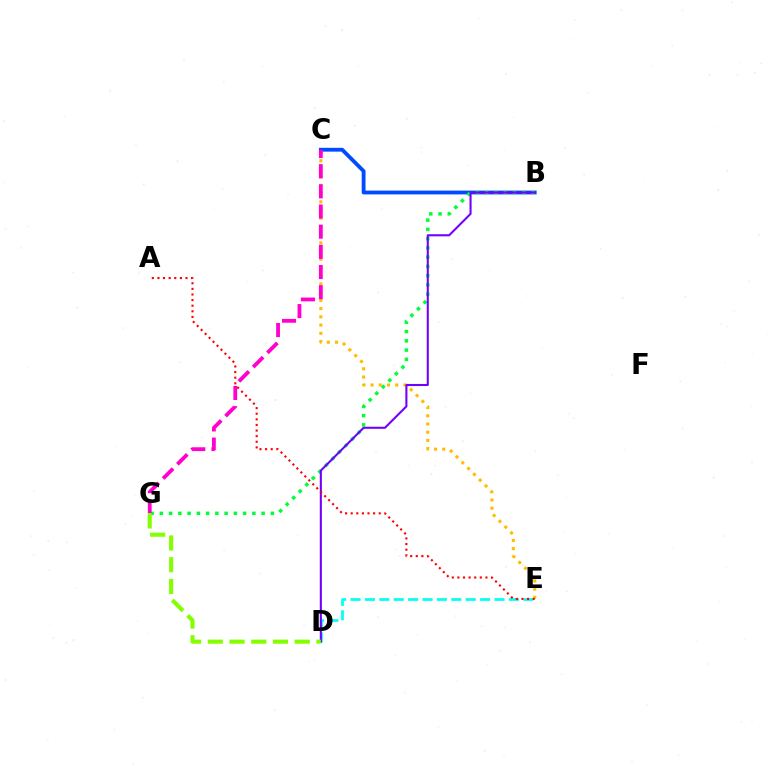{('B', 'C'): [{'color': '#004bff', 'line_style': 'solid', 'thickness': 2.75}], ('D', 'E'): [{'color': '#00fff6', 'line_style': 'dashed', 'thickness': 1.96}], ('B', 'G'): [{'color': '#00ff39', 'line_style': 'dotted', 'thickness': 2.51}], ('C', 'E'): [{'color': '#ffbd00', 'line_style': 'dotted', 'thickness': 2.23}], ('C', 'G'): [{'color': '#ff00cf', 'line_style': 'dashed', 'thickness': 2.74}], ('B', 'D'): [{'color': '#7200ff', 'line_style': 'solid', 'thickness': 1.5}], ('D', 'G'): [{'color': '#84ff00', 'line_style': 'dashed', 'thickness': 2.95}], ('A', 'E'): [{'color': '#ff0000', 'line_style': 'dotted', 'thickness': 1.52}]}